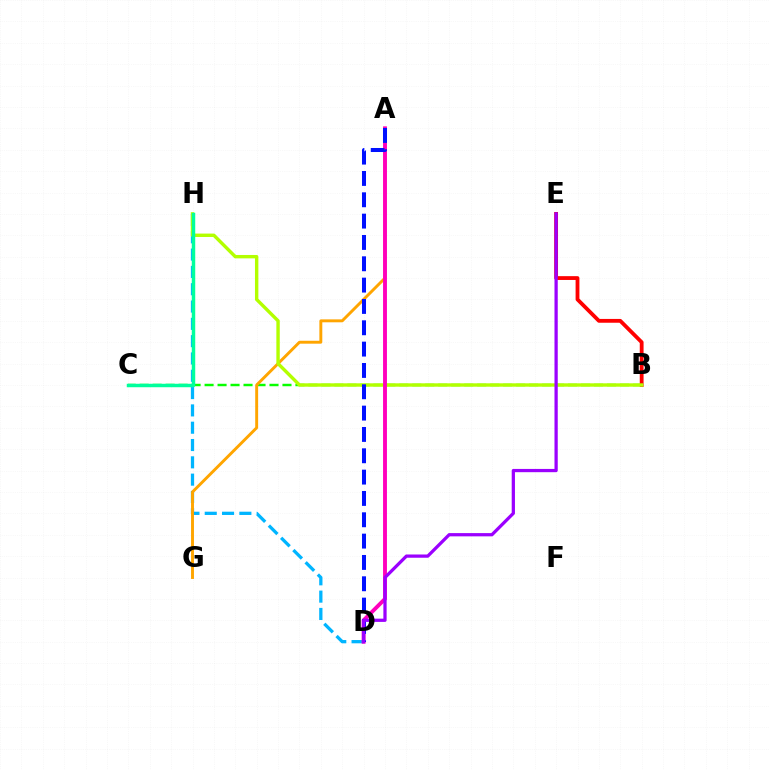{('B', 'C'): [{'color': '#08ff00', 'line_style': 'dashed', 'thickness': 1.76}], ('D', 'H'): [{'color': '#00b5ff', 'line_style': 'dashed', 'thickness': 2.35}], ('B', 'E'): [{'color': '#ff0000', 'line_style': 'solid', 'thickness': 2.74}], ('A', 'G'): [{'color': '#ffa500', 'line_style': 'solid', 'thickness': 2.11}], ('B', 'H'): [{'color': '#b3ff00', 'line_style': 'solid', 'thickness': 2.44}], ('A', 'D'): [{'color': '#ff00bd', 'line_style': 'solid', 'thickness': 2.8}, {'color': '#0010ff', 'line_style': 'dashed', 'thickness': 2.9}], ('C', 'H'): [{'color': '#00ff9d', 'line_style': 'solid', 'thickness': 2.49}], ('D', 'E'): [{'color': '#9b00ff', 'line_style': 'solid', 'thickness': 2.34}]}